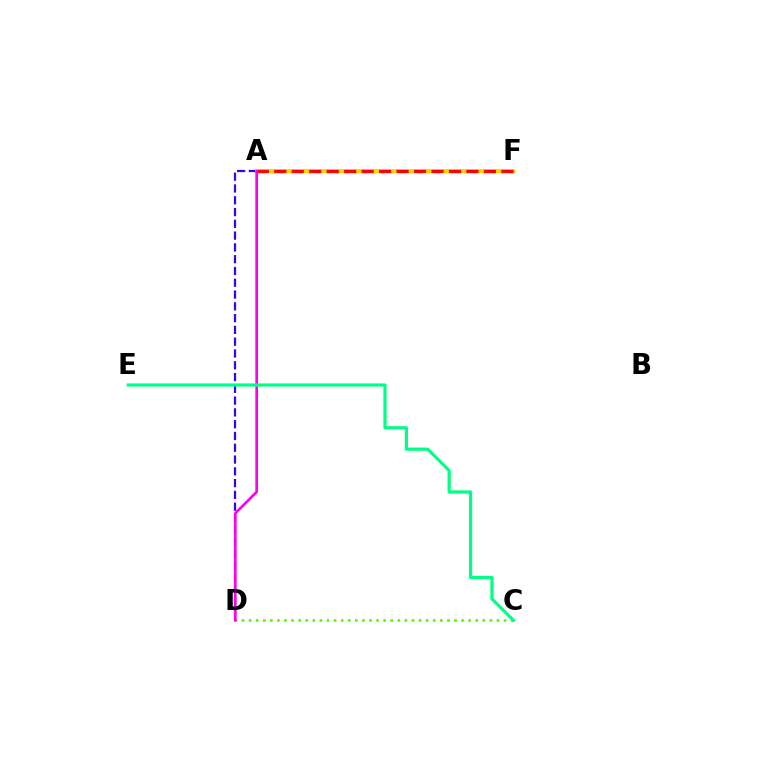{('A', 'D'): [{'color': '#3700ff', 'line_style': 'dashed', 'thickness': 1.6}, {'color': '#ff00ed', 'line_style': 'solid', 'thickness': 1.92}], ('A', 'F'): [{'color': '#009eff', 'line_style': 'dotted', 'thickness': 2.5}, {'color': '#ffd500', 'line_style': 'solid', 'thickness': 2.87}, {'color': '#ff0000', 'line_style': 'dashed', 'thickness': 2.37}], ('C', 'D'): [{'color': '#4fff00', 'line_style': 'dotted', 'thickness': 1.92}], ('C', 'E'): [{'color': '#00ff86', 'line_style': 'solid', 'thickness': 2.31}]}